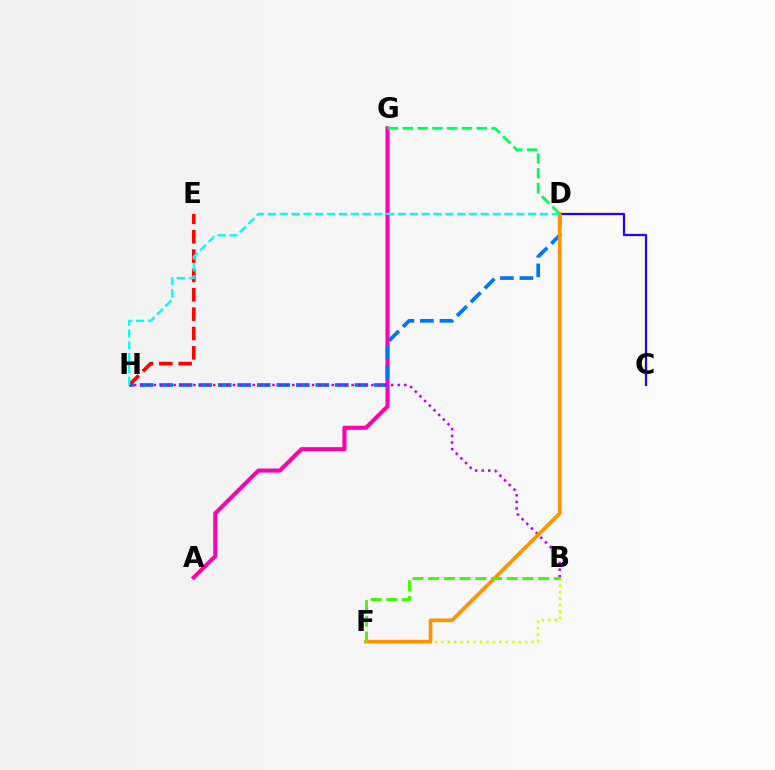{('A', 'G'): [{'color': '#ff00ac', 'line_style': 'solid', 'thickness': 2.92}], ('D', 'H'): [{'color': '#0074ff', 'line_style': 'dashed', 'thickness': 2.65}, {'color': '#00fff6', 'line_style': 'dashed', 'thickness': 1.61}], ('B', 'H'): [{'color': '#b900ff', 'line_style': 'dotted', 'thickness': 1.79}], ('E', 'H'): [{'color': '#ff0000', 'line_style': 'dashed', 'thickness': 2.63}], ('B', 'F'): [{'color': '#d1ff00', 'line_style': 'dotted', 'thickness': 1.75}, {'color': '#3dff00', 'line_style': 'dashed', 'thickness': 2.13}], ('C', 'D'): [{'color': '#2500ff', 'line_style': 'solid', 'thickness': 1.62}], ('D', 'F'): [{'color': '#ff9400', 'line_style': 'solid', 'thickness': 2.65}], ('D', 'G'): [{'color': '#00ff5c', 'line_style': 'dashed', 'thickness': 2.01}]}